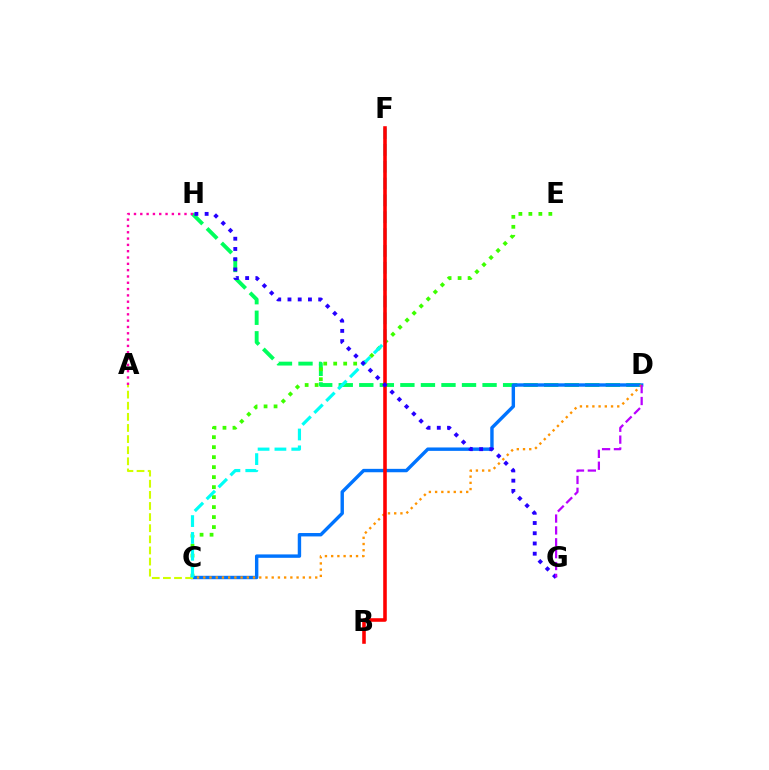{('D', 'H'): [{'color': '#00ff5c', 'line_style': 'dashed', 'thickness': 2.79}], ('C', 'E'): [{'color': '#3dff00', 'line_style': 'dotted', 'thickness': 2.71}], ('C', 'D'): [{'color': '#0074ff', 'line_style': 'solid', 'thickness': 2.45}, {'color': '#ff9400', 'line_style': 'dotted', 'thickness': 1.69}], ('A', 'C'): [{'color': '#d1ff00', 'line_style': 'dashed', 'thickness': 1.51}], ('C', 'F'): [{'color': '#00fff6', 'line_style': 'dashed', 'thickness': 2.29}], ('A', 'H'): [{'color': '#ff00ac', 'line_style': 'dotted', 'thickness': 1.72}], ('B', 'F'): [{'color': '#ff0000', 'line_style': 'solid', 'thickness': 2.58}], ('G', 'H'): [{'color': '#2500ff', 'line_style': 'dotted', 'thickness': 2.78}], ('D', 'G'): [{'color': '#b900ff', 'line_style': 'dashed', 'thickness': 1.61}]}